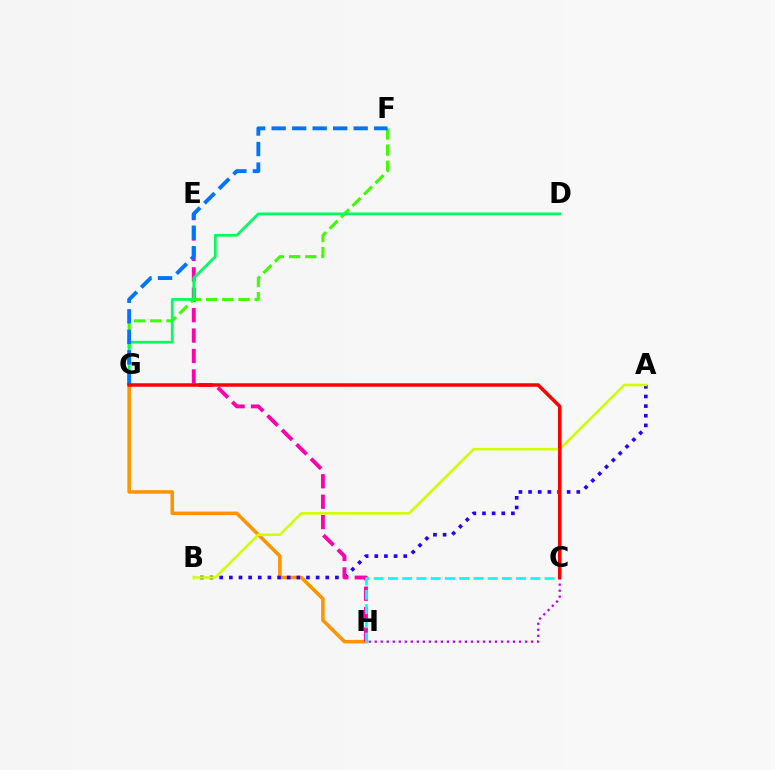{('G', 'H'): [{'color': '#ff9400', 'line_style': 'solid', 'thickness': 2.55}], ('A', 'B'): [{'color': '#2500ff', 'line_style': 'dotted', 'thickness': 2.62}, {'color': '#d1ff00', 'line_style': 'solid', 'thickness': 1.84}], ('E', 'H'): [{'color': '#ff00ac', 'line_style': 'dashed', 'thickness': 2.77}], ('C', 'H'): [{'color': '#b900ff', 'line_style': 'dotted', 'thickness': 1.63}, {'color': '#00fff6', 'line_style': 'dashed', 'thickness': 1.93}], ('F', 'G'): [{'color': '#3dff00', 'line_style': 'dashed', 'thickness': 2.2}, {'color': '#0074ff', 'line_style': 'dashed', 'thickness': 2.79}], ('D', 'G'): [{'color': '#00ff5c', 'line_style': 'solid', 'thickness': 1.98}], ('C', 'G'): [{'color': '#ff0000', 'line_style': 'solid', 'thickness': 2.5}]}